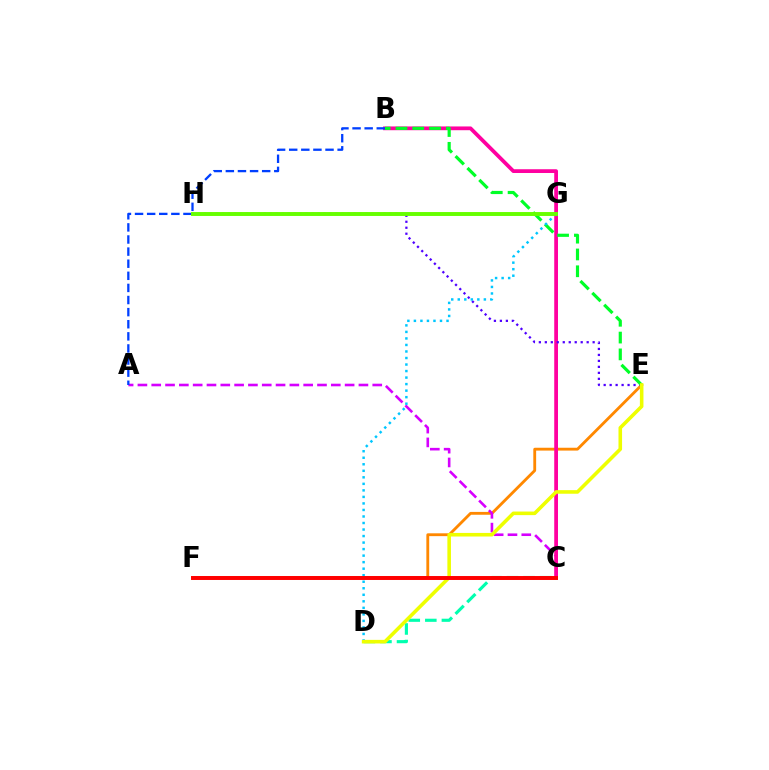{('E', 'F'): [{'color': '#ff8800', 'line_style': 'solid', 'thickness': 2.04}], ('A', 'C'): [{'color': '#d600ff', 'line_style': 'dashed', 'thickness': 1.88}], ('C', 'D'): [{'color': '#00ffaf', 'line_style': 'dashed', 'thickness': 2.25}], ('B', 'C'): [{'color': '#ff00a0', 'line_style': 'solid', 'thickness': 2.71}], ('E', 'H'): [{'color': '#4f00ff', 'line_style': 'dotted', 'thickness': 1.62}], ('B', 'E'): [{'color': '#00ff27', 'line_style': 'dashed', 'thickness': 2.28}], ('D', 'G'): [{'color': '#00c7ff', 'line_style': 'dotted', 'thickness': 1.77}], ('D', 'E'): [{'color': '#eeff00', 'line_style': 'solid', 'thickness': 2.58}], ('A', 'B'): [{'color': '#003fff', 'line_style': 'dashed', 'thickness': 1.64}], ('G', 'H'): [{'color': '#66ff00', 'line_style': 'solid', 'thickness': 2.82}], ('C', 'F'): [{'color': '#ff0000', 'line_style': 'solid', 'thickness': 2.84}]}